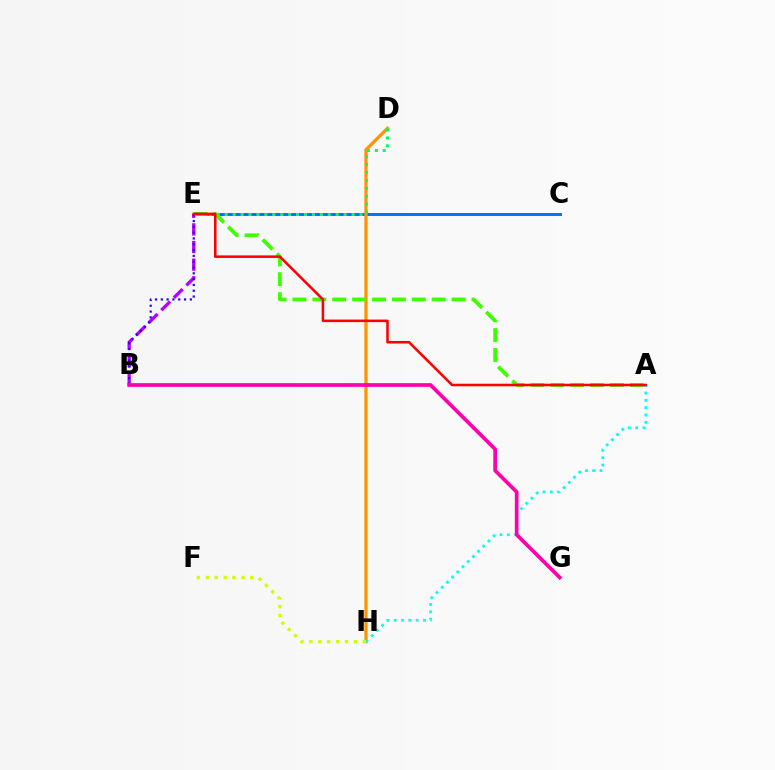{('C', 'E'): [{'color': '#0074ff', 'line_style': 'solid', 'thickness': 2.14}], ('B', 'E'): [{'color': '#b900ff', 'line_style': 'dashed', 'thickness': 2.4}, {'color': '#2500ff', 'line_style': 'dotted', 'thickness': 1.58}], ('D', 'H'): [{'color': '#ff9400', 'line_style': 'solid', 'thickness': 2.34}], ('D', 'E'): [{'color': '#00ff5c', 'line_style': 'dotted', 'thickness': 2.15}], ('A', 'E'): [{'color': '#3dff00', 'line_style': 'dashed', 'thickness': 2.7}, {'color': '#ff0000', 'line_style': 'solid', 'thickness': 1.83}], ('A', 'H'): [{'color': '#00fff6', 'line_style': 'dotted', 'thickness': 1.99}], ('B', 'G'): [{'color': '#ff00ac', 'line_style': 'solid', 'thickness': 2.66}], ('F', 'H'): [{'color': '#d1ff00', 'line_style': 'dotted', 'thickness': 2.42}]}